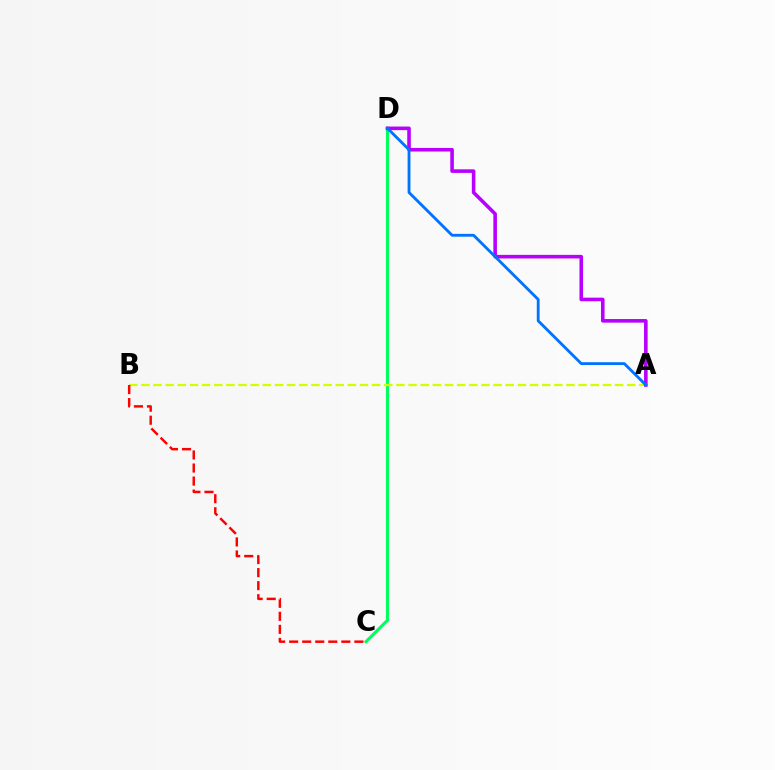{('C', 'D'): [{'color': '#00ff5c', 'line_style': 'solid', 'thickness': 2.21}], ('A', 'B'): [{'color': '#d1ff00', 'line_style': 'dashed', 'thickness': 1.65}], ('A', 'D'): [{'color': '#b900ff', 'line_style': 'solid', 'thickness': 2.58}, {'color': '#0074ff', 'line_style': 'solid', 'thickness': 2.04}], ('B', 'C'): [{'color': '#ff0000', 'line_style': 'dashed', 'thickness': 1.77}]}